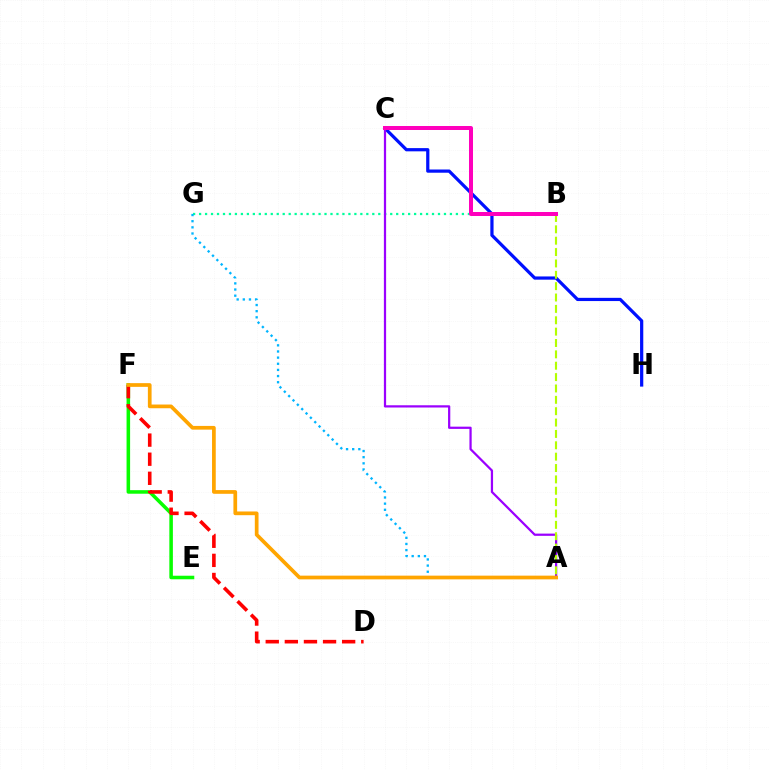{('B', 'G'): [{'color': '#00ff9d', 'line_style': 'dotted', 'thickness': 1.62}], ('E', 'F'): [{'color': '#08ff00', 'line_style': 'solid', 'thickness': 2.55}], ('C', 'H'): [{'color': '#0010ff', 'line_style': 'solid', 'thickness': 2.32}], ('A', 'G'): [{'color': '#00b5ff', 'line_style': 'dotted', 'thickness': 1.67}], ('A', 'C'): [{'color': '#9b00ff', 'line_style': 'solid', 'thickness': 1.61}], ('D', 'F'): [{'color': '#ff0000', 'line_style': 'dashed', 'thickness': 2.59}], ('A', 'B'): [{'color': '#b3ff00', 'line_style': 'dashed', 'thickness': 1.54}], ('B', 'C'): [{'color': '#ff00bd', 'line_style': 'solid', 'thickness': 2.88}], ('A', 'F'): [{'color': '#ffa500', 'line_style': 'solid', 'thickness': 2.67}]}